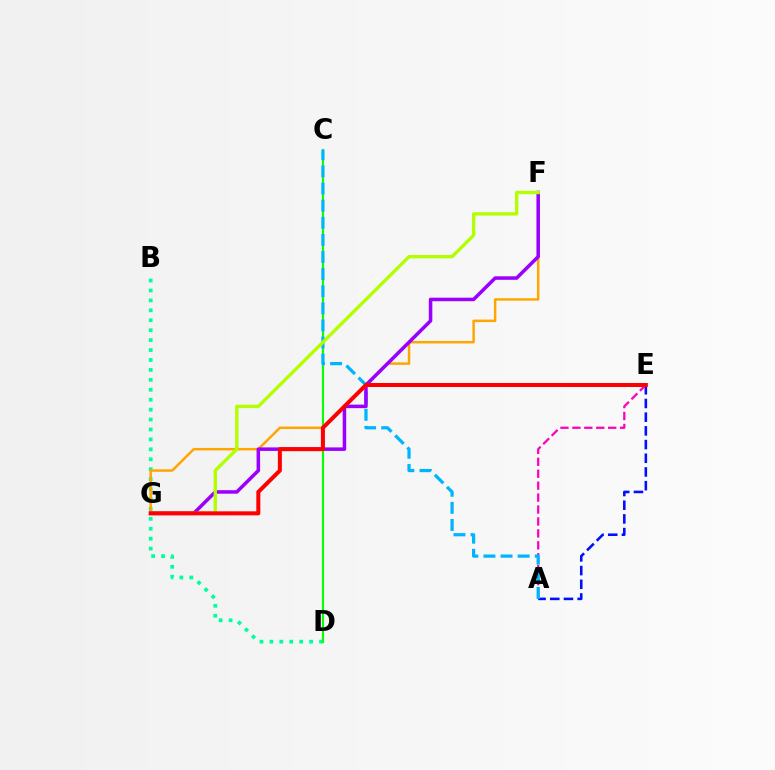{('B', 'D'): [{'color': '#00ff9d', 'line_style': 'dotted', 'thickness': 2.7}], ('A', 'E'): [{'color': '#0010ff', 'line_style': 'dashed', 'thickness': 1.86}, {'color': '#ff00bd', 'line_style': 'dashed', 'thickness': 1.62}], ('C', 'D'): [{'color': '#08ff00', 'line_style': 'solid', 'thickness': 1.53}], ('A', 'C'): [{'color': '#00b5ff', 'line_style': 'dashed', 'thickness': 2.33}], ('F', 'G'): [{'color': '#ffa500', 'line_style': 'solid', 'thickness': 1.78}, {'color': '#9b00ff', 'line_style': 'solid', 'thickness': 2.54}, {'color': '#b3ff00', 'line_style': 'solid', 'thickness': 2.41}], ('E', 'G'): [{'color': '#ff0000', 'line_style': 'solid', 'thickness': 2.89}]}